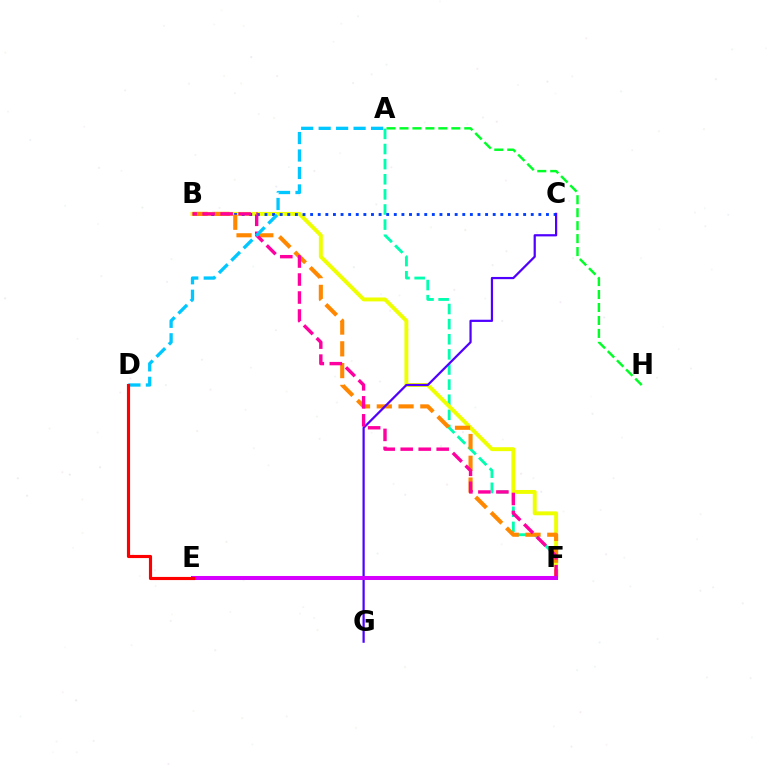{('E', 'F'): [{'color': '#66ff00', 'line_style': 'solid', 'thickness': 1.94}, {'color': '#d600ff', 'line_style': 'solid', 'thickness': 2.9}], ('A', 'F'): [{'color': '#00ffaf', 'line_style': 'dashed', 'thickness': 2.05}], ('B', 'F'): [{'color': '#eeff00', 'line_style': 'solid', 'thickness': 2.83}, {'color': '#ff8800', 'line_style': 'dashed', 'thickness': 2.96}, {'color': '#ff00a0', 'line_style': 'dashed', 'thickness': 2.44}], ('B', 'C'): [{'color': '#003fff', 'line_style': 'dotted', 'thickness': 2.07}], ('C', 'G'): [{'color': '#4f00ff', 'line_style': 'solid', 'thickness': 1.6}], ('A', 'H'): [{'color': '#00ff27', 'line_style': 'dashed', 'thickness': 1.76}], ('A', 'D'): [{'color': '#00c7ff', 'line_style': 'dashed', 'thickness': 2.37}], ('D', 'E'): [{'color': '#ff0000', 'line_style': 'solid', 'thickness': 2.26}]}